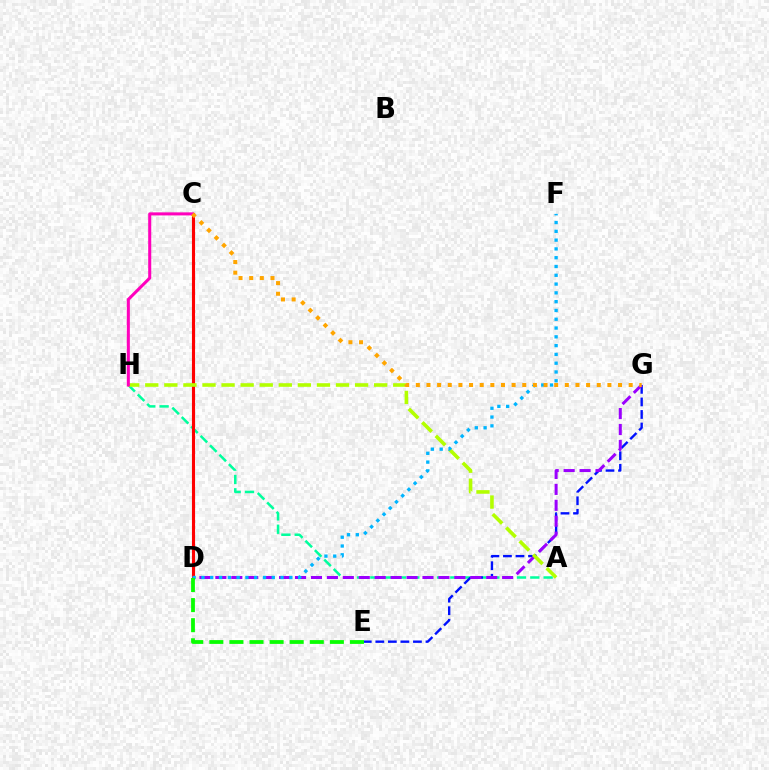{('A', 'H'): [{'color': '#00ff9d', 'line_style': 'dashed', 'thickness': 1.81}, {'color': '#b3ff00', 'line_style': 'dashed', 'thickness': 2.59}], ('E', 'G'): [{'color': '#0010ff', 'line_style': 'dashed', 'thickness': 1.7}], ('D', 'G'): [{'color': '#9b00ff', 'line_style': 'dashed', 'thickness': 2.16}], ('C', 'D'): [{'color': '#ff0000', 'line_style': 'solid', 'thickness': 2.23}], ('D', 'F'): [{'color': '#00b5ff', 'line_style': 'dotted', 'thickness': 2.39}], ('C', 'H'): [{'color': '#ff00bd', 'line_style': 'solid', 'thickness': 2.19}], ('D', 'E'): [{'color': '#08ff00', 'line_style': 'dashed', 'thickness': 2.73}], ('C', 'G'): [{'color': '#ffa500', 'line_style': 'dotted', 'thickness': 2.89}]}